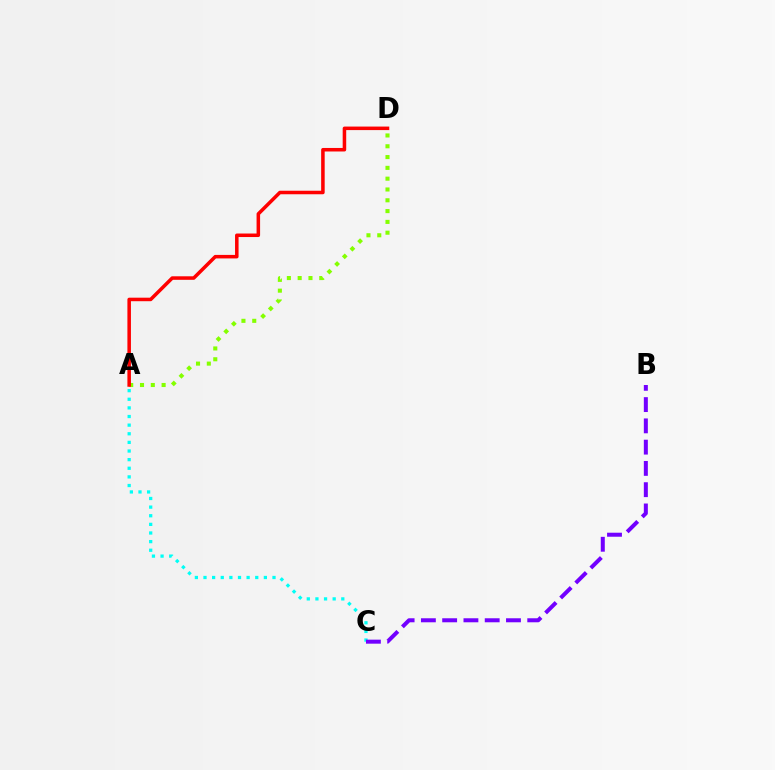{('A', 'C'): [{'color': '#00fff6', 'line_style': 'dotted', 'thickness': 2.34}], ('B', 'C'): [{'color': '#7200ff', 'line_style': 'dashed', 'thickness': 2.89}], ('A', 'D'): [{'color': '#84ff00', 'line_style': 'dotted', 'thickness': 2.94}, {'color': '#ff0000', 'line_style': 'solid', 'thickness': 2.54}]}